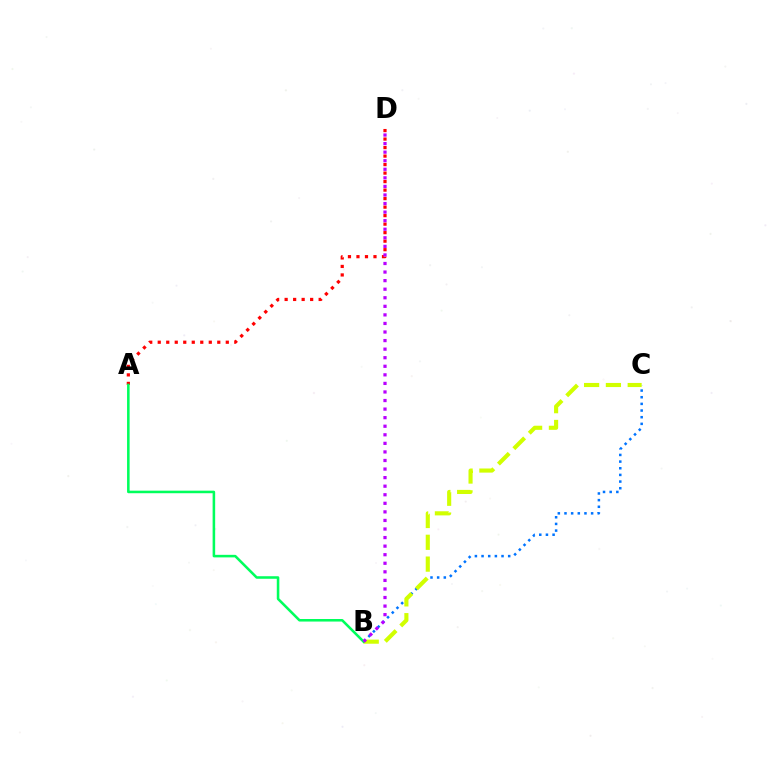{('A', 'D'): [{'color': '#ff0000', 'line_style': 'dotted', 'thickness': 2.31}], ('B', 'C'): [{'color': '#0074ff', 'line_style': 'dotted', 'thickness': 1.81}, {'color': '#d1ff00', 'line_style': 'dashed', 'thickness': 2.96}], ('A', 'B'): [{'color': '#00ff5c', 'line_style': 'solid', 'thickness': 1.84}], ('B', 'D'): [{'color': '#b900ff', 'line_style': 'dotted', 'thickness': 2.33}]}